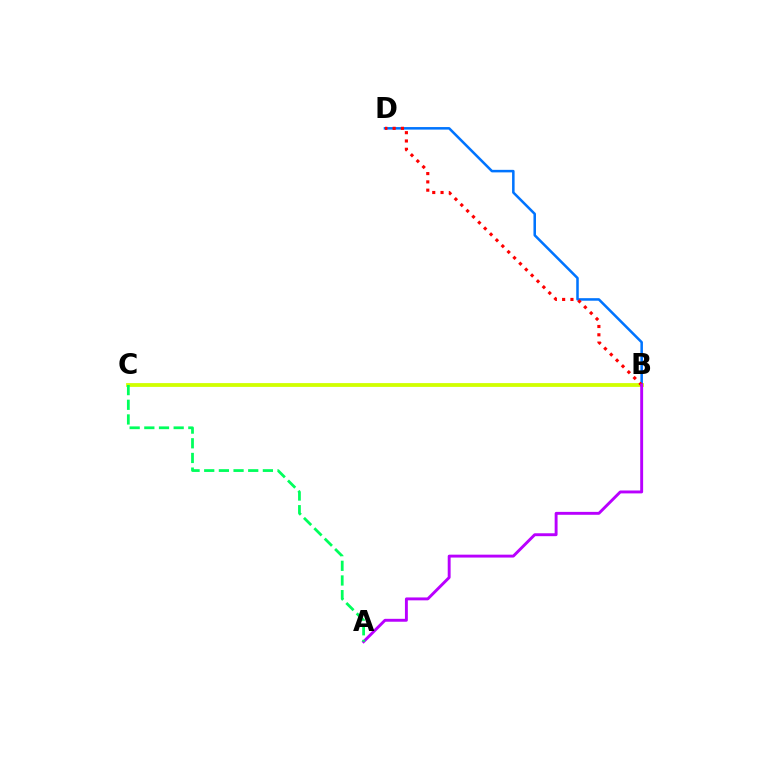{('B', 'C'): [{'color': '#d1ff00', 'line_style': 'solid', 'thickness': 2.73}], ('B', 'D'): [{'color': '#0074ff', 'line_style': 'solid', 'thickness': 1.82}, {'color': '#ff0000', 'line_style': 'dotted', 'thickness': 2.25}], ('A', 'B'): [{'color': '#b900ff', 'line_style': 'solid', 'thickness': 2.09}], ('A', 'C'): [{'color': '#00ff5c', 'line_style': 'dashed', 'thickness': 1.99}]}